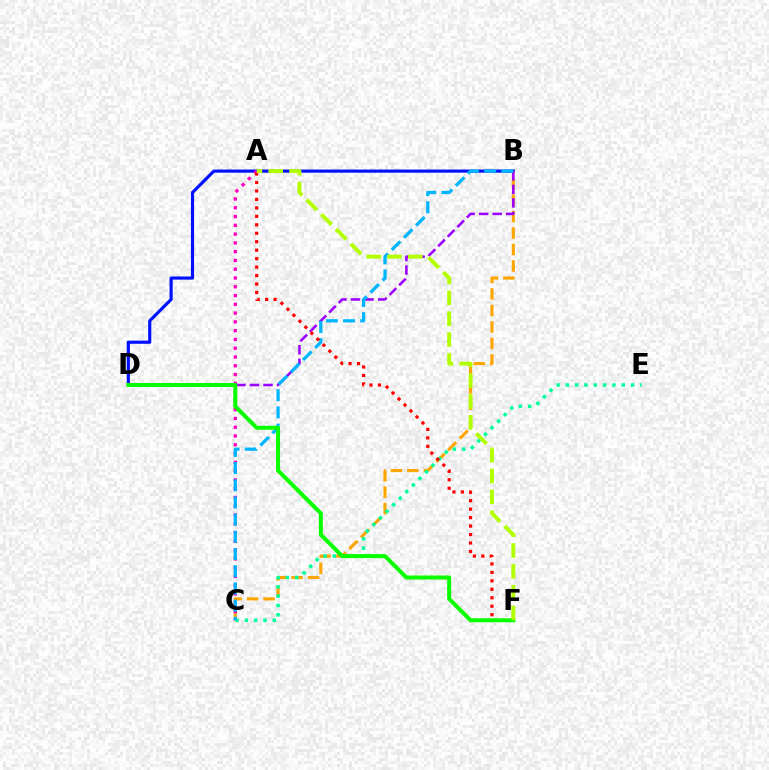{('B', 'D'): [{'color': '#0010ff', 'line_style': 'solid', 'thickness': 2.27}, {'color': '#9b00ff', 'line_style': 'dashed', 'thickness': 1.84}], ('B', 'C'): [{'color': '#ffa500', 'line_style': 'dashed', 'thickness': 2.24}, {'color': '#00b5ff', 'line_style': 'dashed', 'thickness': 2.34}], ('A', 'C'): [{'color': '#ff00bd', 'line_style': 'dotted', 'thickness': 2.38}], ('C', 'E'): [{'color': '#00ff9d', 'line_style': 'dotted', 'thickness': 2.53}], ('A', 'F'): [{'color': '#ff0000', 'line_style': 'dotted', 'thickness': 2.3}, {'color': '#b3ff00', 'line_style': 'dashed', 'thickness': 2.83}], ('D', 'F'): [{'color': '#08ff00', 'line_style': 'solid', 'thickness': 2.88}]}